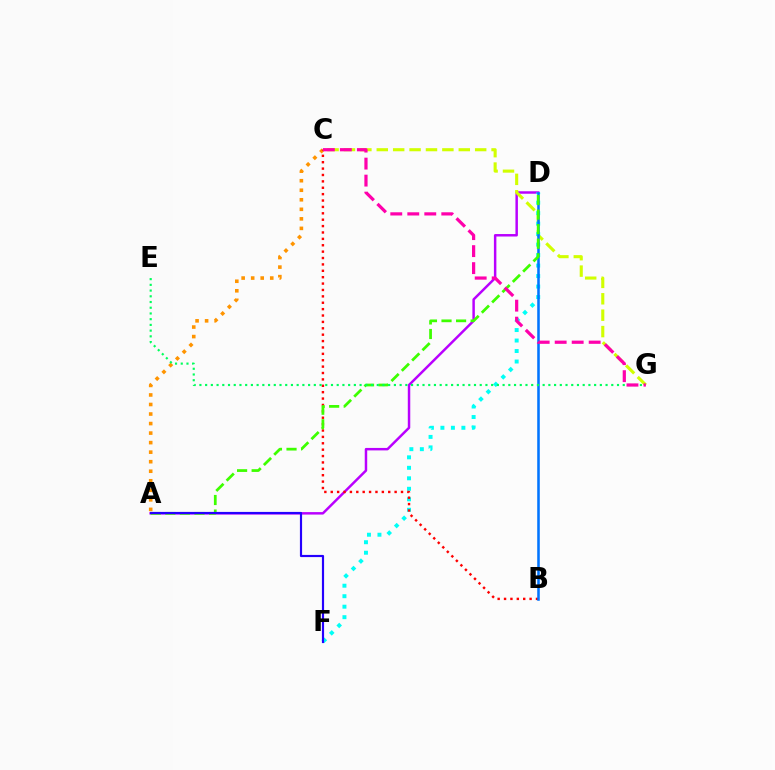{('A', 'D'): [{'color': '#b900ff', 'line_style': 'solid', 'thickness': 1.78}, {'color': '#3dff00', 'line_style': 'dashed', 'thickness': 1.98}], ('C', 'G'): [{'color': '#d1ff00', 'line_style': 'dashed', 'thickness': 2.23}, {'color': '#ff00ac', 'line_style': 'dashed', 'thickness': 2.31}], ('D', 'F'): [{'color': '#00fff6', 'line_style': 'dotted', 'thickness': 2.85}], ('A', 'C'): [{'color': '#ff9400', 'line_style': 'dotted', 'thickness': 2.59}], ('B', 'C'): [{'color': '#ff0000', 'line_style': 'dotted', 'thickness': 1.74}], ('B', 'D'): [{'color': '#0074ff', 'line_style': 'solid', 'thickness': 1.84}], ('A', 'F'): [{'color': '#2500ff', 'line_style': 'solid', 'thickness': 1.56}], ('E', 'G'): [{'color': '#00ff5c', 'line_style': 'dotted', 'thickness': 1.55}]}